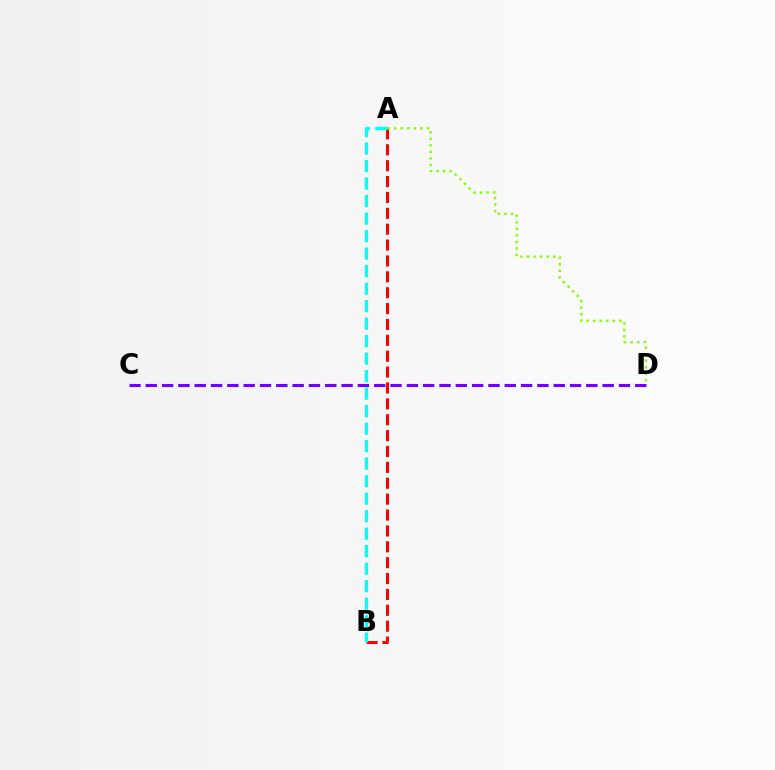{('A', 'B'): [{'color': '#ff0000', 'line_style': 'dashed', 'thickness': 2.16}, {'color': '#00fff6', 'line_style': 'dashed', 'thickness': 2.38}], ('C', 'D'): [{'color': '#7200ff', 'line_style': 'dashed', 'thickness': 2.22}], ('A', 'D'): [{'color': '#84ff00', 'line_style': 'dotted', 'thickness': 1.78}]}